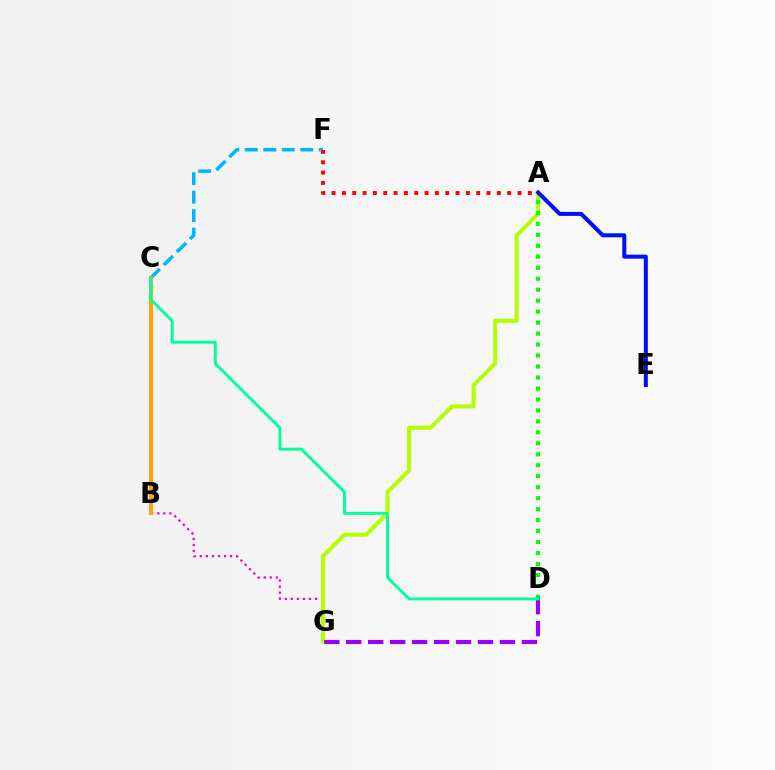{('B', 'G'): [{'color': '#ff00bd', 'line_style': 'dotted', 'thickness': 1.65}], ('A', 'G'): [{'color': '#b3ff00', 'line_style': 'solid', 'thickness': 2.88}], ('A', 'D'): [{'color': '#08ff00', 'line_style': 'dotted', 'thickness': 2.98}], ('D', 'G'): [{'color': '#9b00ff', 'line_style': 'dashed', 'thickness': 2.98}], ('C', 'F'): [{'color': '#00b5ff', 'line_style': 'dashed', 'thickness': 2.51}], ('B', 'C'): [{'color': '#ffa500', 'line_style': 'solid', 'thickness': 2.86}], ('C', 'D'): [{'color': '#00ff9d', 'line_style': 'solid', 'thickness': 2.1}], ('A', 'E'): [{'color': '#0010ff', 'line_style': 'solid', 'thickness': 2.89}], ('A', 'F'): [{'color': '#ff0000', 'line_style': 'dotted', 'thickness': 2.81}]}